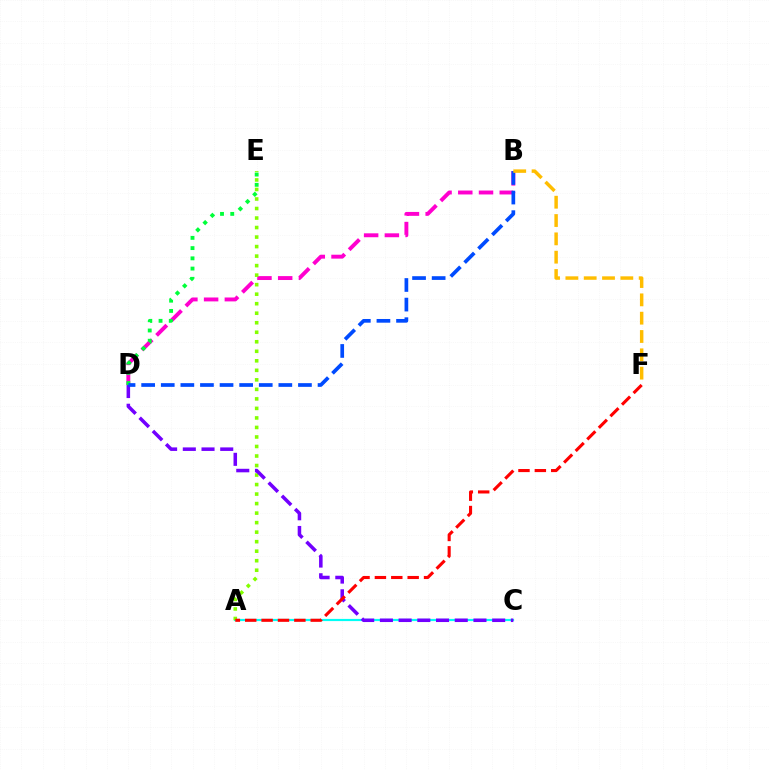{('B', 'D'): [{'color': '#ff00cf', 'line_style': 'dashed', 'thickness': 2.82}, {'color': '#004bff', 'line_style': 'dashed', 'thickness': 2.66}], ('A', 'C'): [{'color': '#00fff6', 'line_style': 'solid', 'thickness': 1.57}], ('A', 'E'): [{'color': '#84ff00', 'line_style': 'dotted', 'thickness': 2.59}], ('C', 'D'): [{'color': '#7200ff', 'line_style': 'dashed', 'thickness': 2.54}], ('D', 'E'): [{'color': '#00ff39', 'line_style': 'dotted', 'thickness': 2.78}], ('A', 'F'): [{'color': '#ff0000', 'line_style': 'dashed', 'thickness': 2.23}], ('B', 'F'): [{'color': '#ffbd00', 'line_style': 'dashed', 'thickness': 2.49}]}